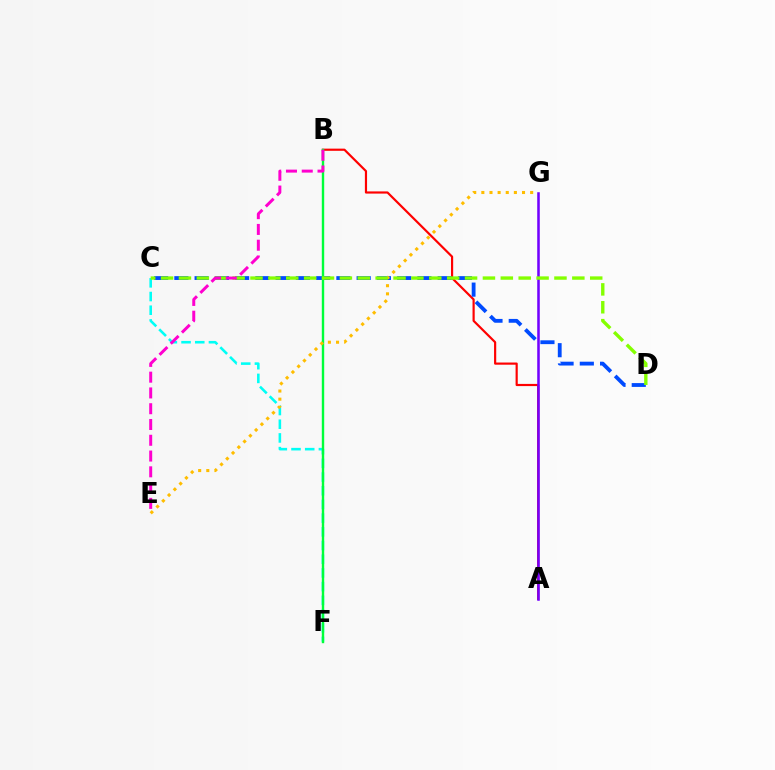{('A', 'B'): [{'color': '#ff0000', 'line_style': 'solid', 'thickness': 1.57}], ('C', 'D'): [{'color': '#004bff', 'line_style': 'dashed', 'thickness': 2.75}, {'color': '#84ff00', 'line_style': 'dashed', 'thickness': 2.43}], ('C', 'F'): [{'color': '#00fff6', 'line_style': 'dashed', 'thickness': 1.86}], ('A', 'G'): [{'color': '#7200ff', 'line_style': 'solid', 'thickness': 1.83}], ('B', 'F'): [{'color': '#00ff39', 'line_style': 'solid', 'thickness': 1.73}], ('E', 'G'): [{'color': '#ffbd00', 'line_style': 'dotted', 'thickness': 2.21}], ('B', 'E'): [{'color': '#ff00cf', 'line_style': 'dashed', 'thickness': 2.14}]}